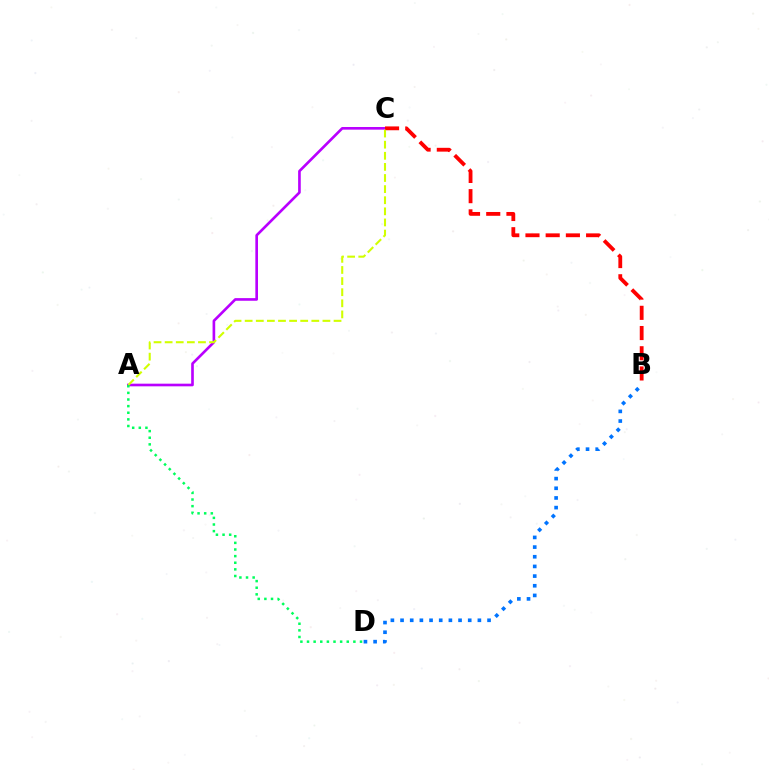{('A', 'C'): [{'color': '#b900ff', 'line_style': 'solid', 'thickness': 1.91}, {'color': '#d1ff00', 'line_style': 'dashed', 'thickness': 1.51}], ('B', 'D'): [{'color': '#0074ff', 'line_style': 'dotted', 'thickness': 2.63}], ('B', 'C'): [{'color': '#ff0000', 'line_style': 'dashed', 'thickness': 2.75}], ('A', 'D'): [{'color': '#00ff5c', 'line_style': 'dotted', 'thickness': 1.8}]}